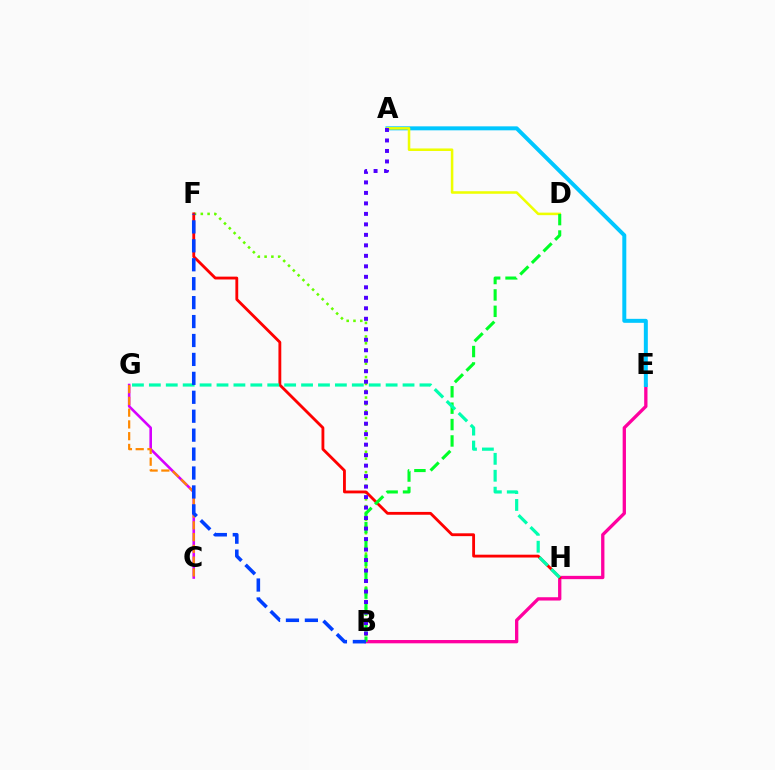{('B', 'E'): [{'color': '#ff00a0', 'line_style': 'solid', 'thickness': 2.38}], ('A', 'E'): [{'color': '#00c7ff', 'line_style': 'solid', 'thickness': 2.87}], ('C', 'G'): [{'color': '#d600ff', 'line_style': 'solid', 'thickness': 1.87}, {'color': '#ff8800', 'line_style': 'dashed', 'thickness': 1.6}], ('A', 'D'): [{'color': '#eeff00', 'line_style': 'solid', 'thickness': 1.83}], ('B', 'F'): [{'color': '#66ff00', 'line_style': 'dotted', 'thickness': 1.84}, {'color': '#003fff', 'line_style': 'dashed', 'thickness': 2.57}], ('F', 'H'): [{'color': '#ff0000', 'line_style': 'solid', 'thickness': 2.04}], ('B', 'D'): [{'color': '#00ff27', 'line_style': 'dashed', 'thickness': 2.23}], ('A', 'B'): [{'color': '#4f00ff', 'line_style': 'dotted', 'thickness': 2.85}], ('G', 'H'): [{'color': '#00ffaf', 'line_style': 'dashed', 'thickness': 2.3}]}